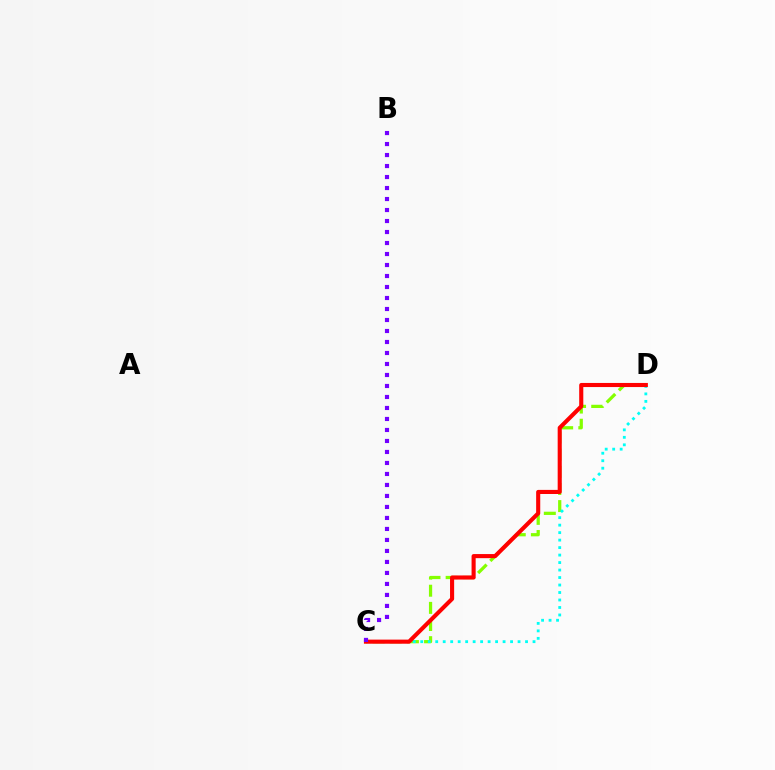{('C', 'D'): [{'color': '#84ff00', 'line_style': 'dashed', 'thickness': 2.33}, {'color': '#00fff6', 'line_style': 'dotted', 'thickness': 2.03}, {'color': '#ff0000', 'line_style': 'solid', 'thickness': 2.95}], ('B', 'C'): [{'color': '#7200ff', 'line_style': 'dotted', 'thickness': 2.99}]}